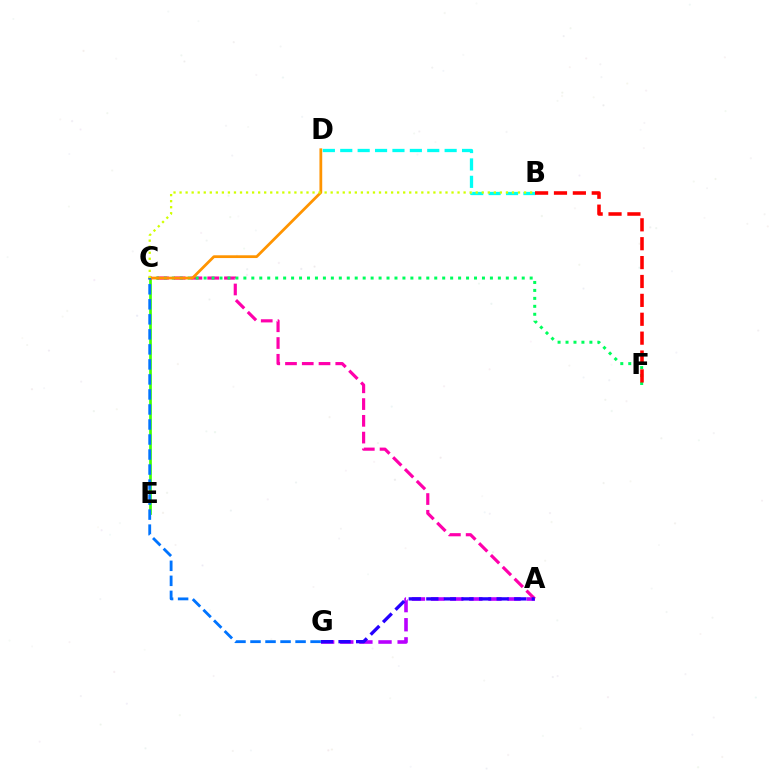{('A', 'G'): [{'color': '#b900ff', 'line_style': 'dashed', 'thickness': 2.6}, {'color': '#2500ff', 'line_style': 'dashed', 'thickness': 2.39}], ('C', 'E'): [{'color': '#3dff00', 'line_style': 'solid', 'thickness': 1.94}], ('A', 'C'): [{'color': '#ff00ac', 'line_style': 'dashed', 'thickness': 2.28}], ('C', 'F'): [{'color': '#00ff5c', 'line_style': 'dotted', 'thickness': 2.16}], ('C', 'D'): [{'color': '#ff9400', 'line_style': 'solid', 'thickness': 1.99}], ('B', 'D'): [{'color': '#00fff6', 'line_style': 'dashed', 'thickness': 2.36}], ('B', 'F'): [{'color': '#ff0000', 'line_style': 'dashed', 'thickness': 2.57}], ('B', 'C'): [{'color': '#d1ff00', 'line_style': 'dotted', 'thickness': 1.64}], ('C', 'G'): [{'color': '#0074ff', 'line_style': 'dashed', 'thickness': 2.04}]}